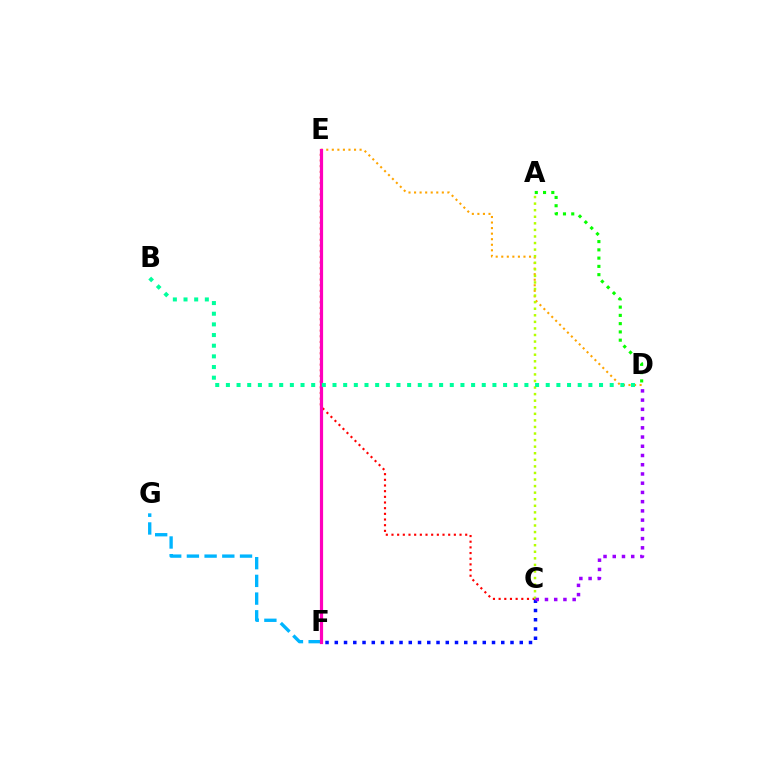{('C', 'E'): [{'color': '#ff0000', 'line_style': 'dotted', 'thickness': 1.54}], ('C', 'F'): [{'color': '#0010ff', 'line_style': 'dotted', 'thickness': 2.51}], ('F', 'G'): [{'color': '#00b5ff', 'line_style': 'dashed', 'thickness': 2.41}], ('D', 'E'): [{'color': '#ffa500', 'line_style': 'dotted', 'thickness': 1.51}], ('E', 'F'): [{'color': '#ff00bd', 'line_style': 'solid', 'thickness': 2.3}], ('A', 'C'): [{'color': '#b3ff00', 'line_style': 'dotted', 'thickness': 1.78}], ('B', 'D'): [{'color': '#00ff9d', 'line_style': 'dotted', 'thickness': 2.9}], ('C', 'D'): [{'color': '#9b00ff', 'line_style': 'dotted', 'thickness': 2.51}], ('A', 'D'): [{'color': '#08ff00', 'line_style': 'dotted', 'thickness': 2.25}]}